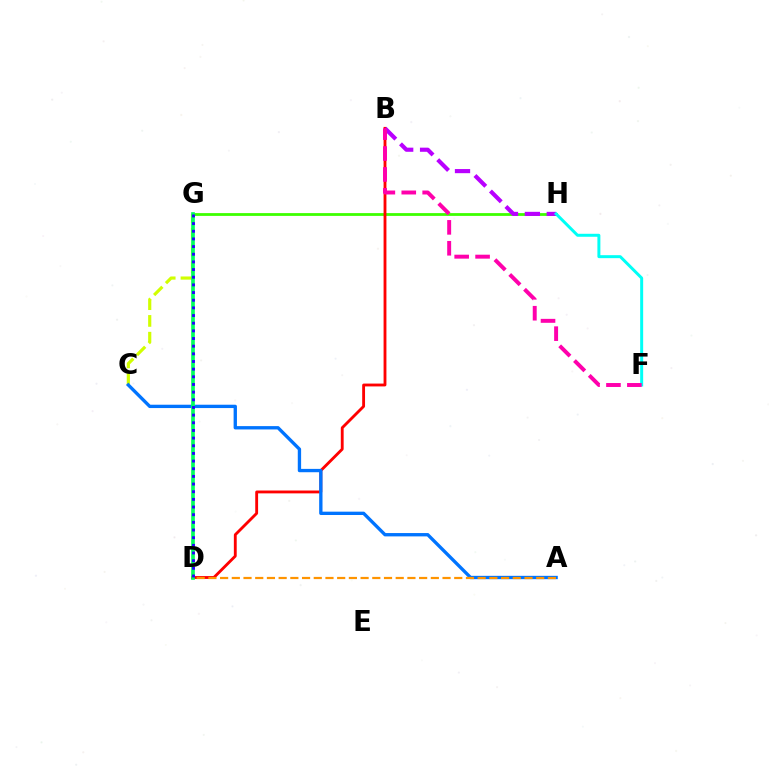{('G', 'H'): [{'color': '#3dff00', 'line_style': 'solid', 'thickness': 2.01}], ('C', 'G'): [{'color': '#d1ff00', 'line_style': 'dashed', 'thickness': 2.28}], ('B', 'D'): [{'color': '#ff0000', 'line_style': 'solid', 'thickness': 2.05}], ('A', 'C'): [{'color': '#0074ff', 'line_style': 'solid', 'thickness': 2.4}], ('A', 'D'): [{'color': '#ff9400', 'line_style': 'dashed', 'thickness': 1.59}], ('B', 'H'): [{'color': '#b900ff', 'line_style': 'dashed', 'thickness': 2.97}], ('D', 'G'): [{'color': '#00ff5c', 'line_style': 'solid', 'thickness': 2.64}, {'color': '#2500ff', 'line_style': 'dotted', 'thickness': 2.08}], ('F', 'H'): [{'color': '#00fff6', 'line_style': 'solid', 'thickness': 2.15}], ('B', 'F'): [{'color': '#ff00ac', 'line_style': 'dashed', 'thickness': 2.84}]}